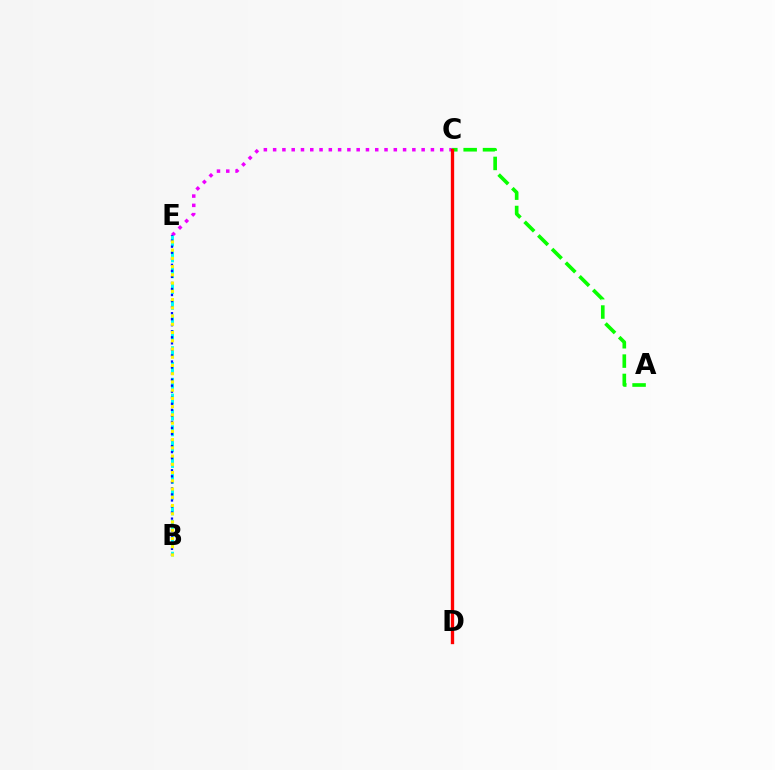{('C', 'E'): [{'color': '#ee00ff', 'line_style': 'dotted', 'thickness': 2.52}], ('B', 'E'): [{'color': '#00fff6', 'line_style': 'dashed', 'thickness': 2.15}, {'color': '#0010ff', 'line_style': 'dotted', 'thickness': 1.64}, {'color': '#fcf500', 'line_style': 'dotted', 'thickness': 2.24}], ('A', 'C'): [{'color': '#08ff00', 'line_style': 'dashed', 'thickness': 2.63}], ('C', 'D'): [{'color': '#ff0000', 'line_style': 'solid', 'thickness': 2.39}]}